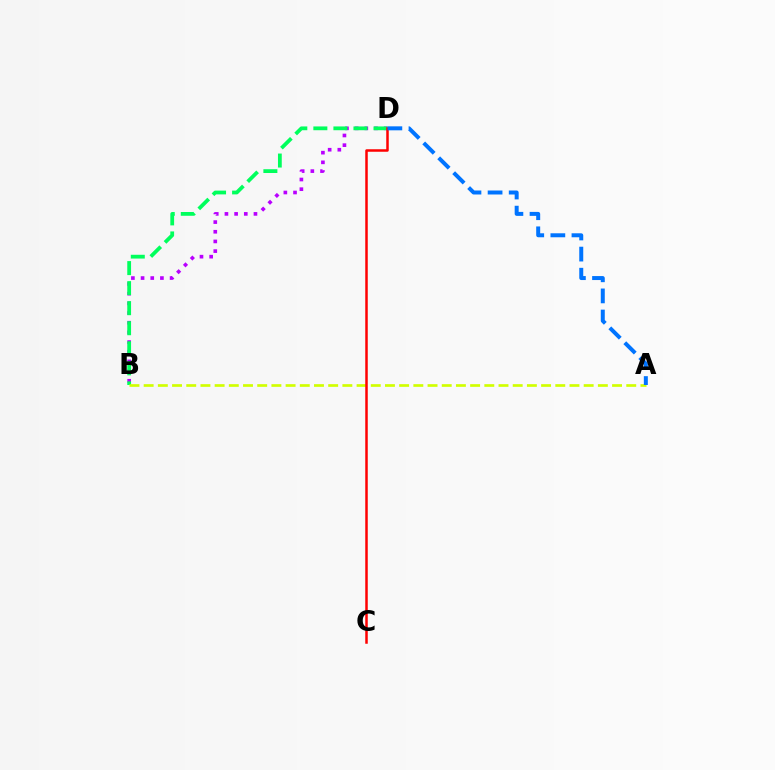{('B', 'D'): [{'color': '#b900ff', 'line_style': 'dotted', 'thickness': 2.63}, {'color': '#00ff5c', 'line_style': 'dashed', 'thickness': 2.72}], ('A', 'B'): [{'color': '#d1ff00', 'line_style': 'dashed', 'thickness': 1.93}], ('C', 'D'): [{'color': '#ff0000', 'line_style': 'solid', 'thickness': 1.8}], ('A', 'D'): [{'color': '#0074ff', 'line_style': 'dashed', 'thickness': 2.87}]}